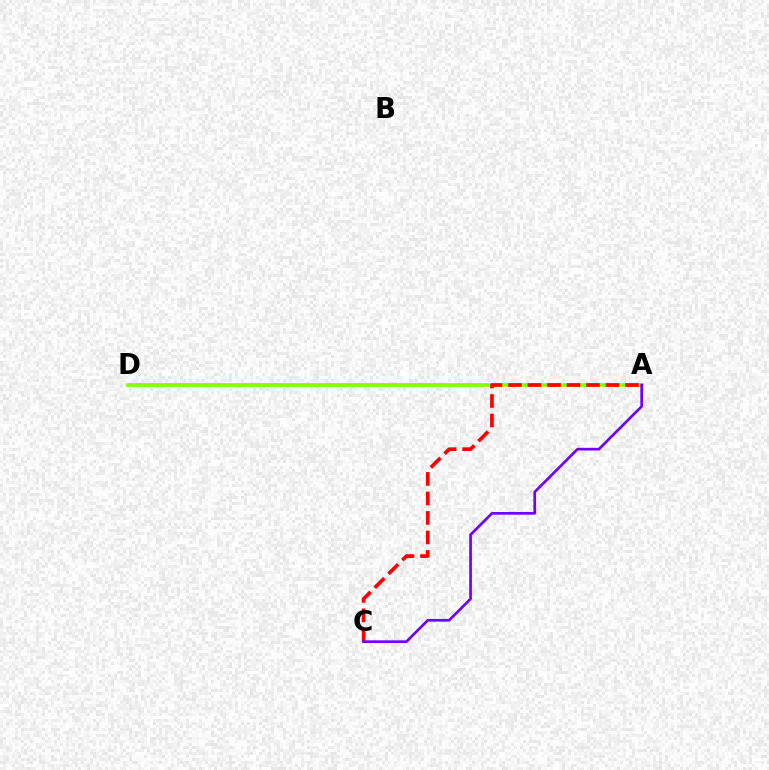{('A', 'D'): [{'color': '#00fff6', 'line_style': 'dashed', 'thickness': 1.74}, {'color': '#84ff00', 'line_style': 'solid', 'thickness': 2.63}], ('A', 'C'): [{'color': '#ff0000', 'line_style': 'dashed', 'thickness': 2.65}, {'color': '#7200ff', 'line_style': 'solid', 'thickness': 1.94}]}